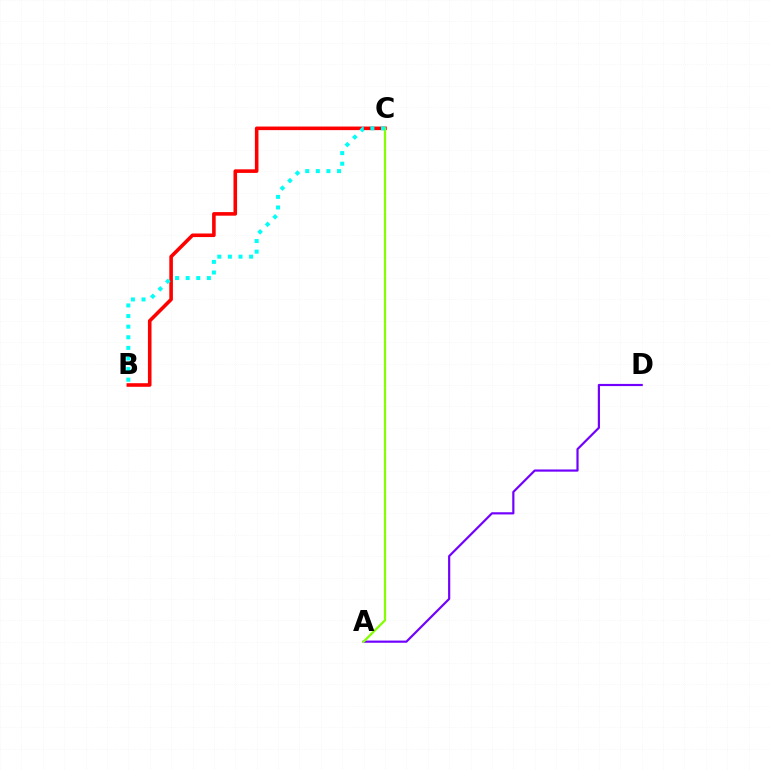{('A', 'D'): [{'color': '#7200ff', 'line_style': 'solid', 'thickness': 1.57}], ('B', 'C'): [{'color': '#ff0000', 'line_style': 'solid', 'thickness': 2.58}, {'color': '#00fff6', 'line_style': 'dotted', 'thickness': 2.88}], ('A', 'C'): [{'color': '#84ff00', 'line_style': 'solid', 'thickness': 1.62}]}